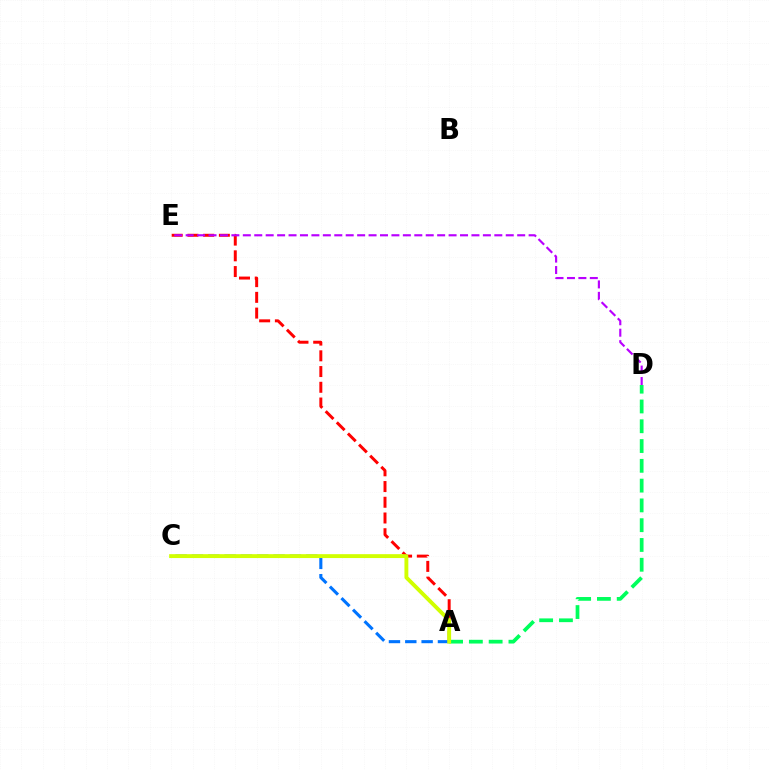{('A', 'E'): [{'color': '#ff0000', 'line_style': 'dashed', 'thickness': 2.14}], ('D', 'E'): [{'color': '#b900ff', 'line_style': 'dashed', 'thickness': 1.55}], ('A', 'D'): [{'color': '#00ff5c', 'line_style': 'dashed', 'thickness': 2.69}], ('A', 'C'): [{'color': '#0074ff', 'line_style': 'dashed', 'thickness': 2.22}, {'color': '#d1ff00', 'line_style': 'solid', 'thickness': 2.8}]}